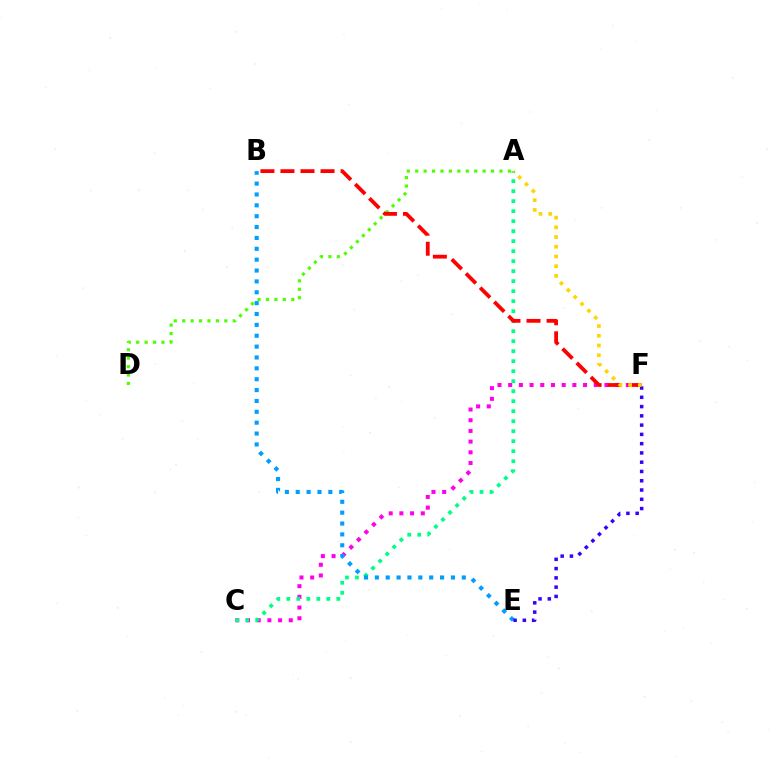{('A', 'D'): [{'color': '#4fff00', 'line_style': 'dotted', 'thickness': 2.29}], ('C', 'F'): [{'color': '#ff00ed', 'line_style': 'dotted', 'thickness': 2.91}], ('A', 'C'): [{'color': '#00ff86', 'line_style': 'dotted', 'thickness': 2.72}], ('B', 'F'): [{'color': '#ff0000', 'line_style': 'dashed', 'thickness': 2.72}], ('B', 'E'): [{'color': '#009eff', 'line_style': 'dotted', 'thickness': 2.95}], ('E', 'F'): [{'color': '#3700ff', 'line_style': 'dotted', 'thickness': 2.52}], ('A', 'F'): [{'color': '#ffd500', 'line_style': 'dotted', 'thickness': 2.64}]}